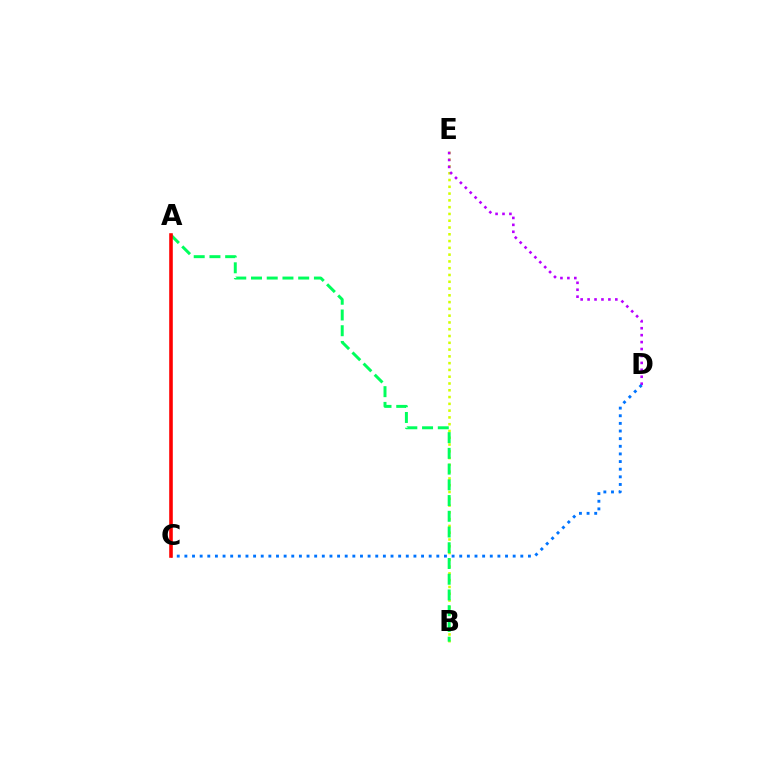{('B', 'E'): [{'color': '#d1ff00', 'line_style': 'dotted', 'thickness': 1.84}], ('A', 'B'): [{'color': '#00ff5c', 'line_style': 'dashed', 'thickness': 2.14}], ('D', 'E'): [{'color': '#b900ff', 'line_style': 'dotted', 'thickness': 1.88}], ('C', 'D'): [{'color': '#0074ff', 'line_style': 'dotted', 'thickness': 2.07}], ('A', 'C'): [{'color': '#ff0000', 'line_style': 'solid', 'thickness': 2.58}]}